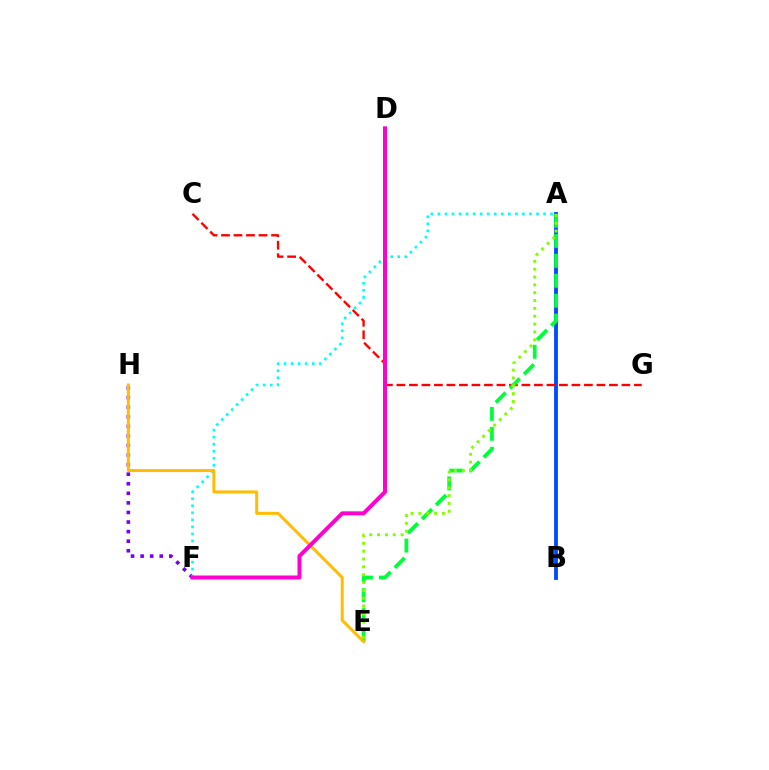{('A', 'B'): [{'color': '#004bff', 'line_style': 'solid', 'thickness': 2.77}], ('F', 'H'): [{'color': '#7200ff', 'line_style': 'dotted', 'thickness': 2.6}], ('C', 'G'): [{'color': '#ff0000', 'line_style': 'dashed', 'thickness': 1.7}], ('A', 'F'): [{'color': '#00fff6', 'line_style': 'dotted', 'thickness': 1.91}], ('A', 'E'): [{'color': '#00ff39', 'line_style': 'dashed', 'thickness': 2.71}, {'color': '#84ff00', 'line_style': 'dotted', 'thickness': 2.13}], ('E', 'H'): [{'color': '#ffbd00', 'line_style': 'solid', 'thickness': 2.15}], ('D', 'F'): [{'color': '#ff00cf', 'line_style': 'solid', 'thickness': 2.87}]}